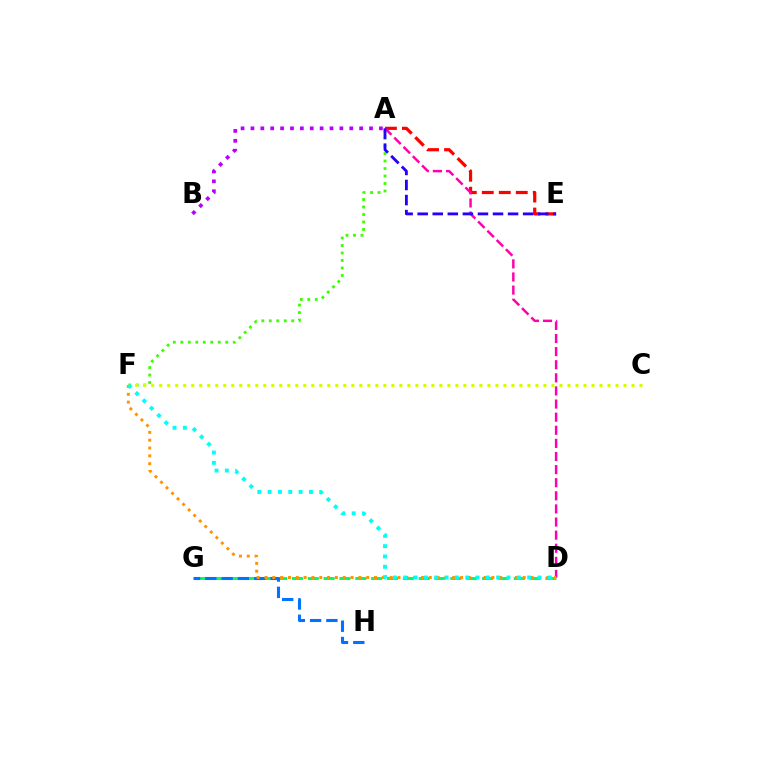{('A', 'E'): [{'color': '#ff0000', 'line_style': 'dashed', 'thickness': 2.31}, {'color': '#2500ff', 'line_style': 'dashed', 'thickness': 2.05}], ('D', 'G'): [{'color': '#00ff5c', 'line_style': 'dashed', 'thickness': 2.15}], ('A', 'F'): [{'color': '#3dff00', 'line_style': 'dotted', 'thickness': 2.03}], ('G', 'H'): [{'color': '#0074ff', 'line_style': 'dashed', 'thickness': 2.22}], ('A', 'D'): [{'color': '#ff00ac', 'line_style': 'dashed', 'thickness': 1.78}], ('D', 'F'): [{'color': '#ff9400', 'line_style': 'dotted', 'thickness': 2.13}, {'color': '#00fff6', 'line_style': 'dotted', 'thickness': 2.8}], ('C', 'F'): [{'color': '#d1ff00', 'line_style': 'dotted', 'thickness': 2.18}], ('A', 'B'): [{'color': '#b900ff', 'line_style': 'dotted', 'thickness': 2.68}]}